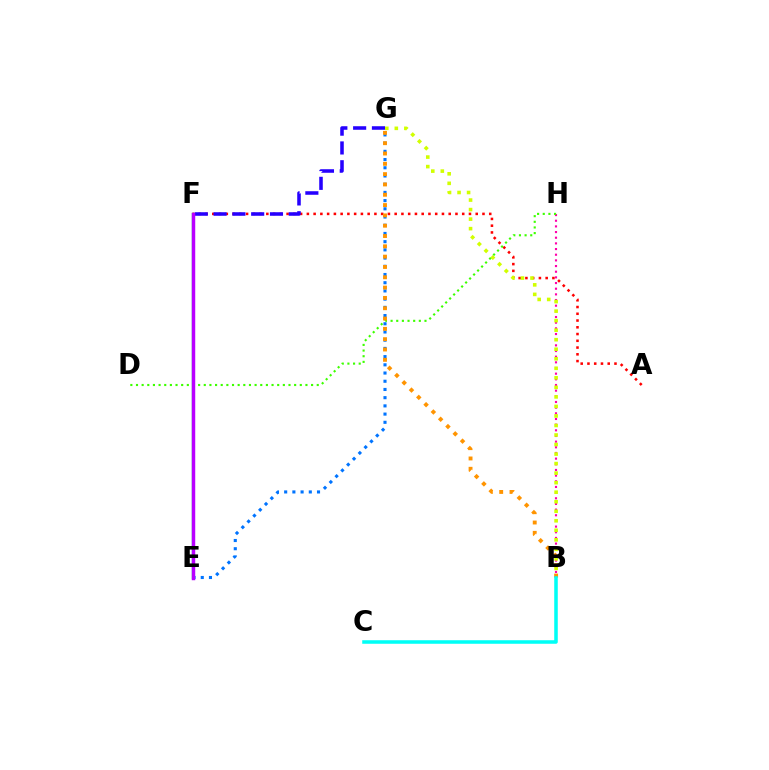{('E', 'F'): [{'color': '#00ff5c', 'line_style': 'solid', 'thickness': 1.71}, {'color': '#b900ff', 'line_style': 'solid', 'thickness': 2.48}], ('B', 'H'): [{'color': '#ff00ac', 'line_style': 'dotted', 'thickness': 1.54}], ('A', 'F'): [{'color': '#ff0000', 'line_style': 'dotted', 'thickness': 1.84}], ('B', 'G'): [{'color': '#d1ff00', 'line_style': 'dotted', 'thickness': 2.59}, {'color': '#ff9400', 'line_style': 'dotted', 'thickness': 2.8}], ('D', 'H'): [{'color': '#3dff00', 'line_style': 'dotted', 'thickness': 1.53}], ('F', 'G'): [{'color': '#2500ff', 'line_style': 'dashed', 'thickness': 2.55}], ('E', 'G'): [{'color': '#0074ff', 'line_style': 'dotted', 'thickness': 2.23}], ('B', 'C'): [{'color': '#00fff6', 'line_style': 'solid', 'thickness': 2.55}]}